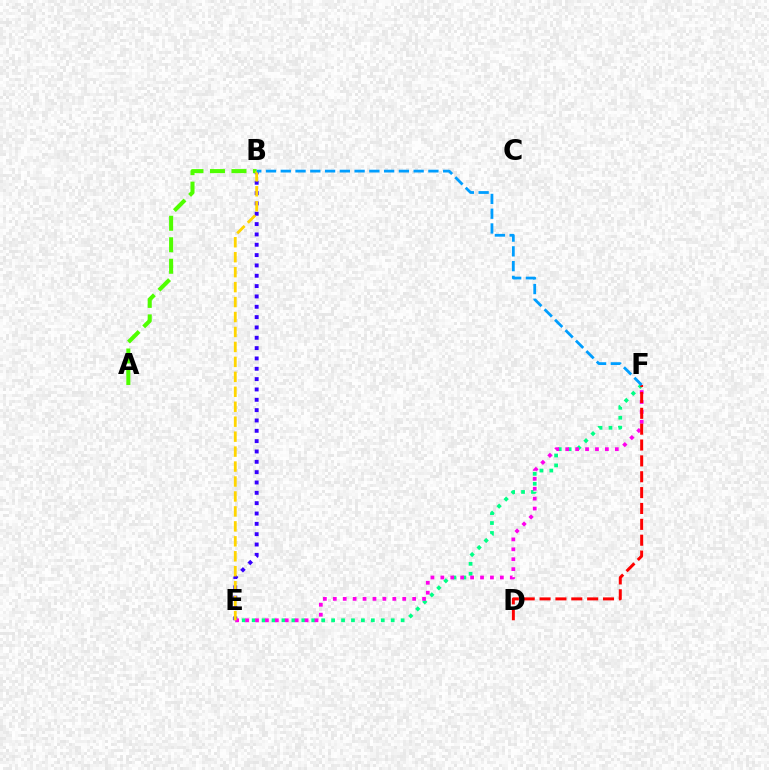{('B', 'E'): [{'color': '#3700ff', 'line_style': 'dotted', 'thickness': 2.81}, {'color': '#ffd500', 'line_style': 'dashed', 'thickness': 2.03}], ('E', 'F'): [{'color': '#00ff86', 'line_style': 'dotted', 'thickness': 2.7}, {'color': '#ff00ed', 'line_style': 'dotted', 'thickness': 2.69}], ('D', 'F'): [{'color': '#ff0000', 'line_style': 'dashed', 'thickness': 2.15}], ('A', 'B'): [{'color': '#4fff00', 'line_style': 'dashed', 'thickness': 2.92}], ('B', 'F'): [{'color': '#009eff', 'line_style': 'dashed', 'thickness': 2.01}]}